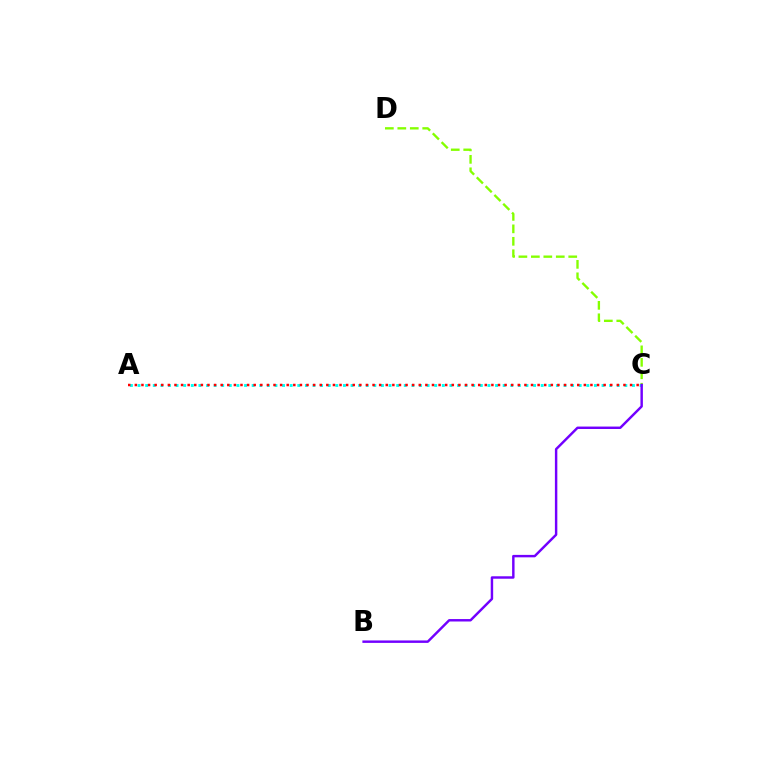{('C', 'D'): [{'color': '#84ff00', 'line_style': 'dashed', 'thickness': 1.69}], ('A', 'C'): [{'color': '#00fff6', 'line_style': 'dotted', 'thickness': 2.07}, {'color': '#ff0000', 'line_style': 'dotted', 'thickness': 1.79}], ('B', 'C'): [{'color': '#7200ff', 'line_style': 'solid', 'thickness': 1.76}]}